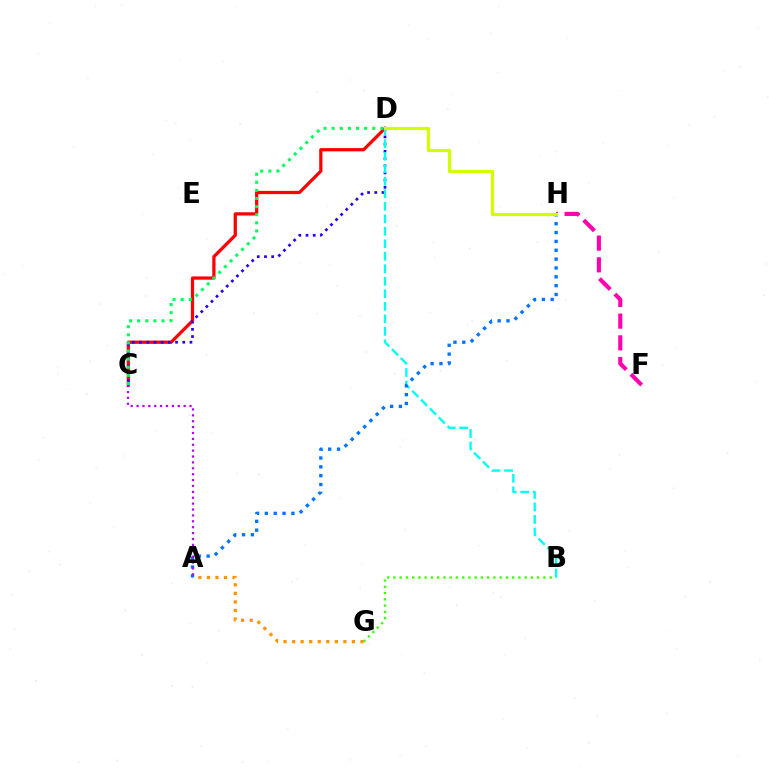{('B', 'G'): [{'color': '#3dff00', 'line_style': 'dotted', 'thickness': 1.7}], ('C', 'D'): [{'color': '#ff0000', 'line_style': 'solid', 'thickness': 2.33}, {'color': '#2500ff', 'line_style': 'dotted', 'thickness': 1.96}, {'color': '#00ff5c', 'line_style': 'dotted', 'thickness': 2.2}], ('F', 'H'): [{'color': '#ff00ac', 'line_style': 'dashed', 'thickness': 2.95}], ('B', 'D'): [{'color': '#00fff6', 'line_style': 'dashed', 'thickness': 1.7}], ('A', 'G'): [{'color': '#ff9400', 'line_style': 'dotted', 'thickness': 2.32}], ('A', 'H'): [{'color': '#0074ff', 'line_style': 'dotted', 'thickness': 2.4}], ('D', 'H'): [{'color': '#d1ff00', 'line_style': 'solid', 'thickness': 2.33}], ('A', 'C'): [{'color': '#b900ff', 'line_style': 'dotted', 'thickness': 1.6}]}